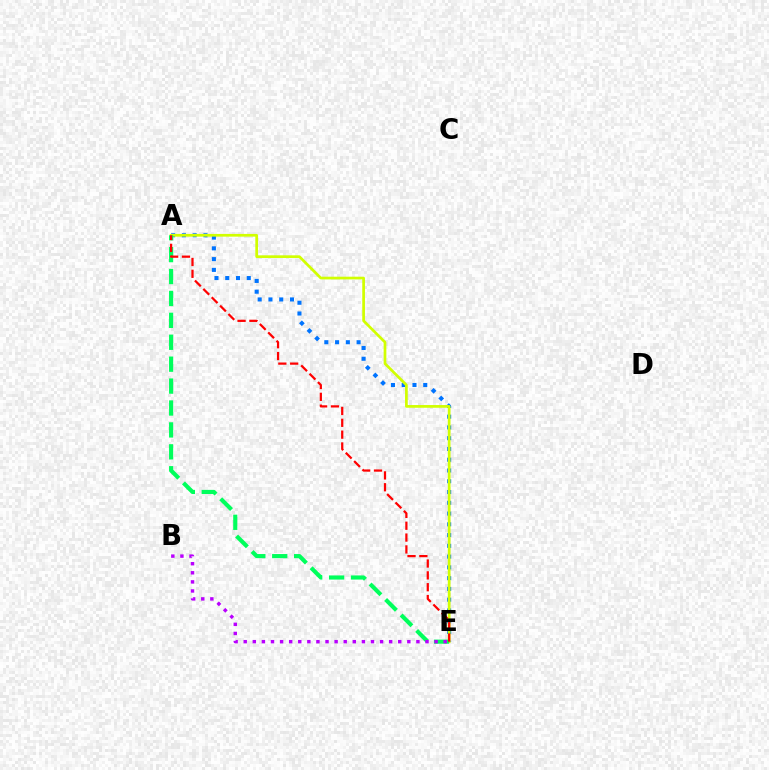{('A', 'E'): [{'color': '#0074ff', 'line_style': 'dotted', 'thickness': 2.92}, {'color': '#d1ff00', 'line_style': 'solid', 'thickness': 1.95}, {'color': '#00ff5c', 'line_style': 'dashed', 'thickness': 2.98}, {'color': '#ff0000', 'line_style': 'dashed', 'thickness': 1.61}], ('B', 'E'): [{'color': '#b900ff', 'line_style': 'dotted', 'thickness': 2.47}]}